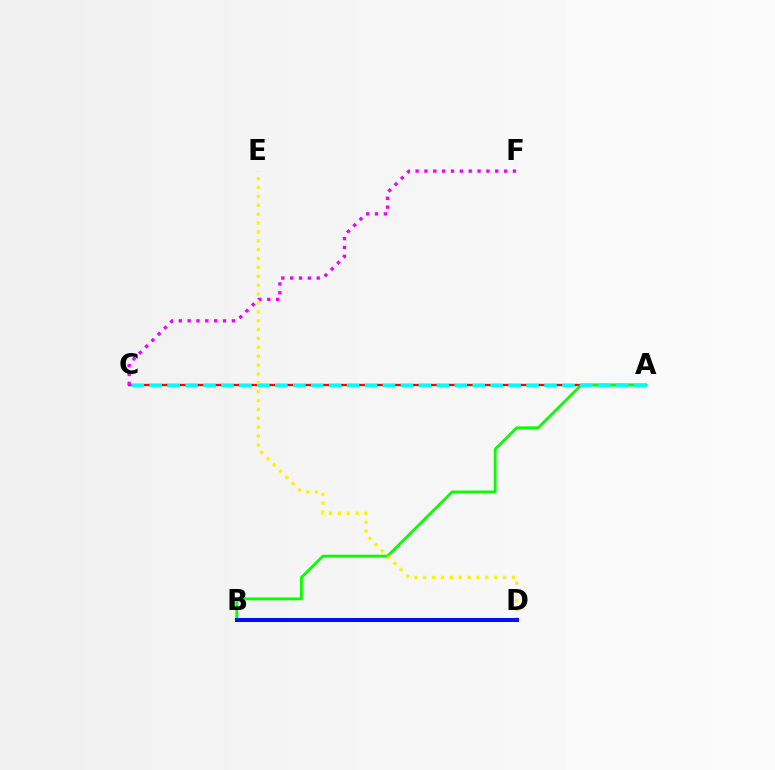{('A', 'C'): [{'color': '#ff0000', 'line_style': 'solid', 'thickness': 1.72}, {'color': '#00fff6', 'line_style': 'dashed', 'thickness': 2.44}], ('A', 'B'): [{'color': '#08ff00', 'line_style': 'solid', 'thickness': 2.03}], ('C', 'F'): [{'color': '#ee00ff', 'line_style': 'dotted', 'thickness': 2.4}], ('D', 'E'): [{'color': '#fcf500', 'line_style': 'dotted', 'thickness': 2.41}], ('B', 'D'): [{'color': '#0010ff', 'line_style': 'solid', 'thickness': 2.88}]}